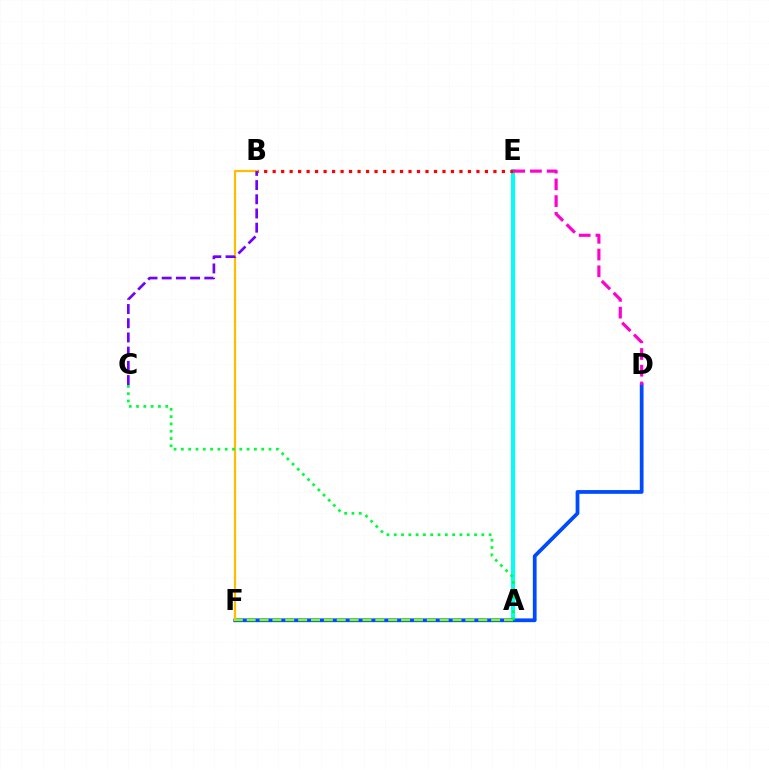{('A', 'E'): [{'color': '#00fff6', 'line_style': 'solid', 'thickness': 2.9}], ('D', 'F'): [{'color': '#004bff', 'line_style': 'solid', 'thickness': 2.7}], ('B', 'E'): [{'color': '#ff0000', 'line_style': 'dotted', 'thickness': 2.31}], ('B', 'F'): [{'color': '#ffbd00', 'line_style': 'solid', 'thickness': 1.6}], ('A', 'F'): [{'color': '#84ff00', 'line_style': 'dashed', 'thickness': 1.75}], ('B', 'C'): [{'color': '#7200ff', 'line_style': 'dashed', 'thickness': 1.93}], ('A', 'C'): [{'color': '#00ff39', 'line_style': 'dotted', 'thickness': 1.98}], ('D', 'E'): [{'color': '#ff00cf', 'line_style': 'dashed', 'thickness': 2.27}]}